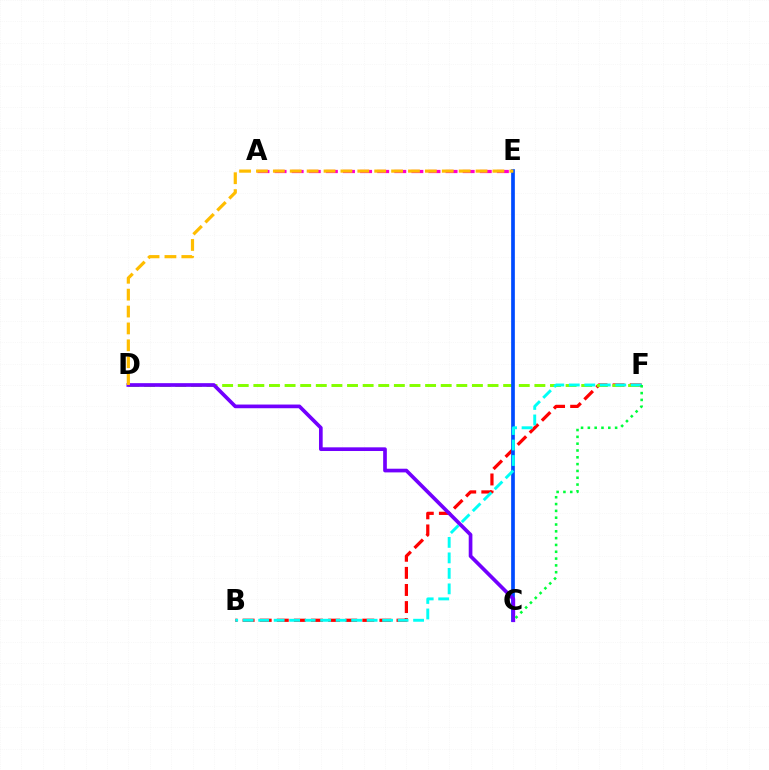{('B', 'F'): [{'color': '#ff0000', 'line_style': 'dashed', 'thickness': 2.32}, {'color': '#00fff6', 'line_style': 'dashed', 'thickness': 2.1}], ('D', 'F'): [{'color': '#84ff00', 'line_style': 'dashed', 'thickness': 2.12}], ('C', 'E'): [{'color': '#004bff', 'line_style': 'solid', 'thickness': 2.66}], ('A', 'E'): [{'color': '#ff00cf', 'line_style': 'dashed', 'thickness': 2.32}], ('C', 'D'): [{'color': '#7200ff', 'line_style': 'solid', 'thickness': 2.65}], ('D', 'E'): [{'color': '#ffbd00', 'line_style': 'dashed', 'thickness': 2.29}], ('C', 'F'): [{'color': '#00ff39', 'line_style': 'dotted', 'thickness': 1.85}]}